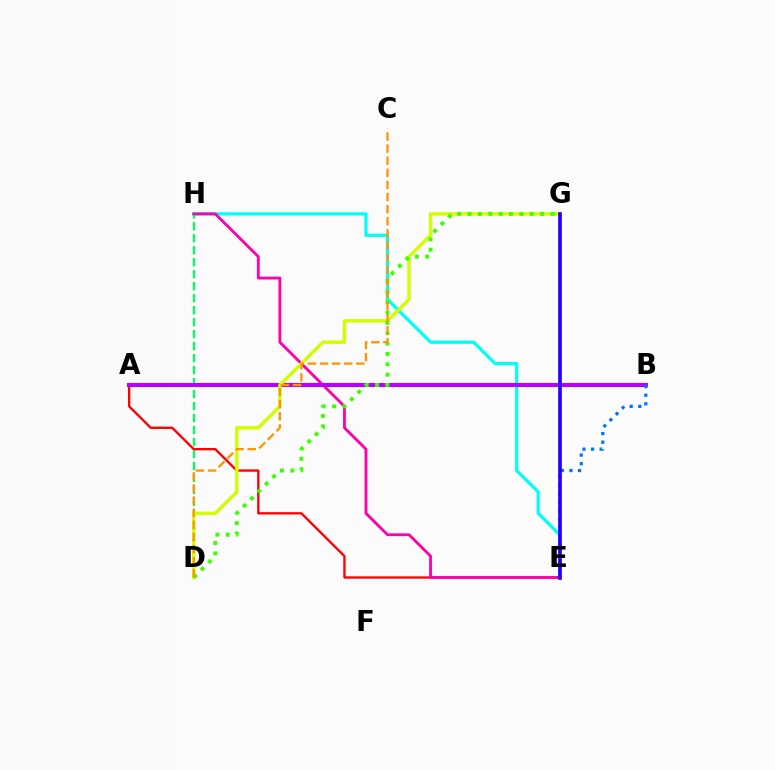{('E', 'H'): [{'color': '#00fff6', 'line_style': 'solid', 'thickness': 2.31}, {'color': '#ff00ac', 'line_style': 'solid', 'thickness': 2.03}], ('D', 'H'): [{'color': '#00ff5c', 'line_style': 'dashed', 'thickness': 1.63}], ('A', 'E'): [{'color': '#ff0000', 'line_style': 'solid', 'thickness': 1.68}], ('A', 'B'): [{'color': '#b900ff', 'line_style': 'solid', 'thickness': 2.9}], ('D', 'G'): [{'color': '#d1ff00', 'line_style': 'solid', 'thickness': 2.44}, {'color': '#3dff00', 'line_style': 'dotted', 'thickness': 2.82}], ('B', 'E'): [{'color': '#0074ff', 'line_style': 'dotted', 'thickness': 2.34}], ('C', 'D'): [{'color': '#ff9400', 'line_style': 'dashed', 'thickness': 1.64}], ('E', 'G'): [{'color': '#2500ff', 'line_style': 'solid', 'thickness': 2.65}]}